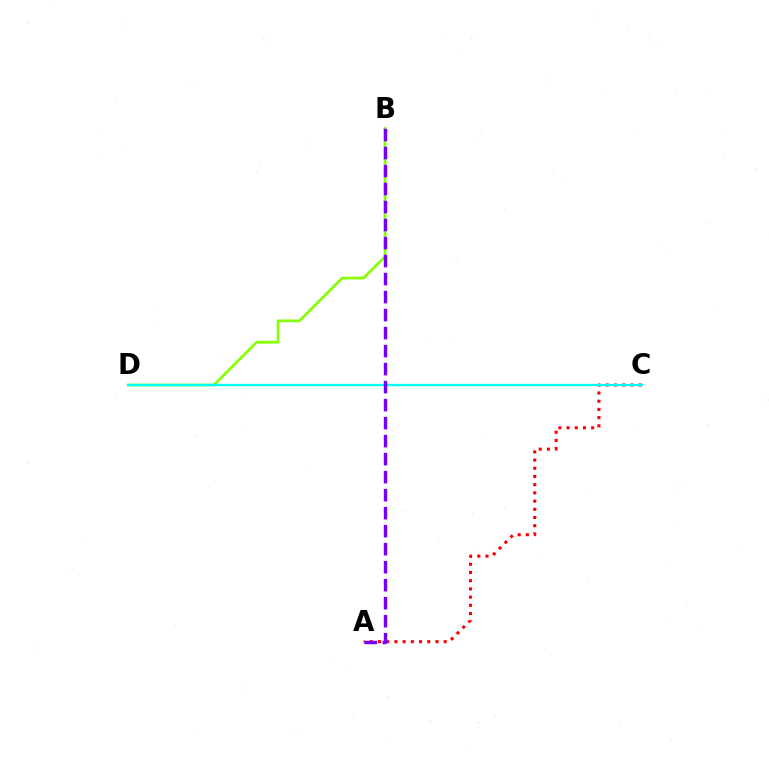{('A', 'C'): [{'color': '#ff0000', 'line_style': 'dotted', 'thickness': 2.23}], ('B', 'D'): [{'color': '#84ff00', 'line_style': 'solid', 'thickness': 1.95}], ('C', 'D'): [{'color': '#00fff6', 'line_style': 'solid', 'thickness': 1.68}], ('A', 'B'): [{'color': '#7200ff', 'line_style': 'dashed', 'thickness': 2.45}]}